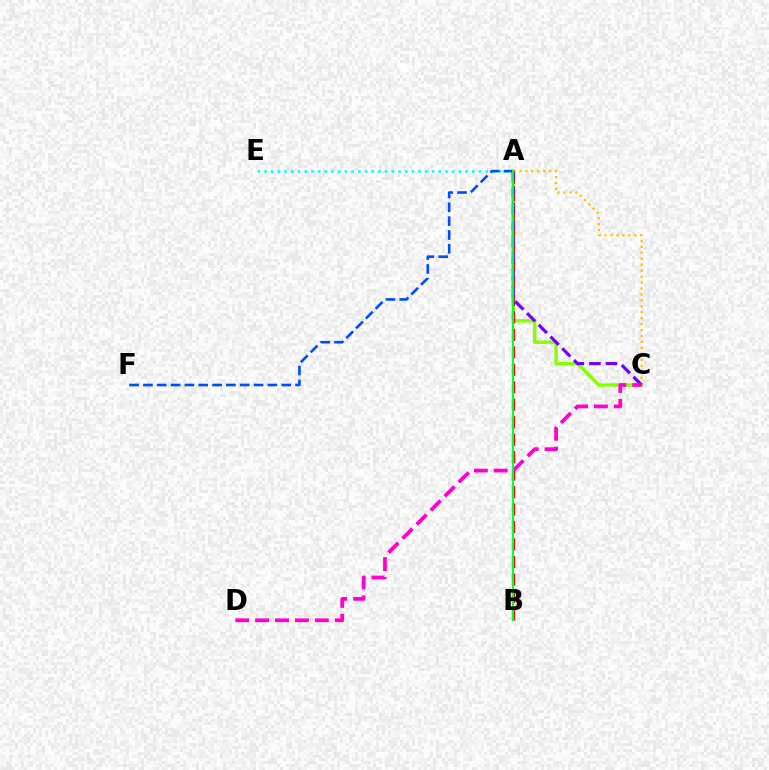{('A', 'C'): [{'color': '#84ff00', 'line_style': 'solid', 'thickness': 2.43}, {'color': '#ffbd00', 'line_style': 'dotted', 'thickness': 1.62}, {'color': '#7200ff', 'line_style': 'dashed', 'thickness': 2.26}], ('A', 'E'): [{'color': '#00fff6', 'line_style': 'dotted', 'thickness': 1.82}], ('A', 'B'): [{'color': '#ff0000', 'line_style': 'dashed', 'thickness': 2.37}, {'color': '#00ff39', 'line_style': 'solid', 'thickness': 1.51}], ('C', 'D'): [{'color': '#ff00cf', 'line_style': 'dashed', 'thickness': 2.7}], ('A', 'F'): [{'color': '#004bff', 'line_style': 'dashed', 'thickness': 1.88}]}